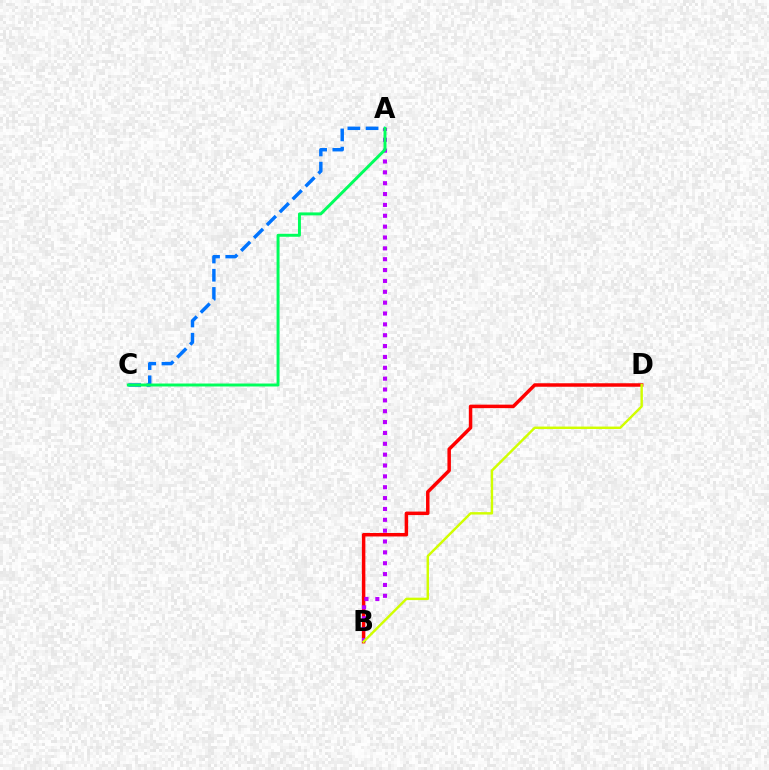{('B', 'D'): [{'color': '#ff0000', 'line_style': 'solid', 'thickness': 2.51}, {'color': '#d1ff00', 'line_style': 'solid', 'thickness': 1.75}], ('A', 'B'): [{'color': '#b900ff', 'line_style': 'dotted', 'thickness': 2.95}], ('A', 'C'): [{'color': '#0074ff', 'line_style': 'dashed', 'thickness': 2.47}, {'color': '#00ff5c', 'line_style': 'solid', 'thickness': 2.13}]}